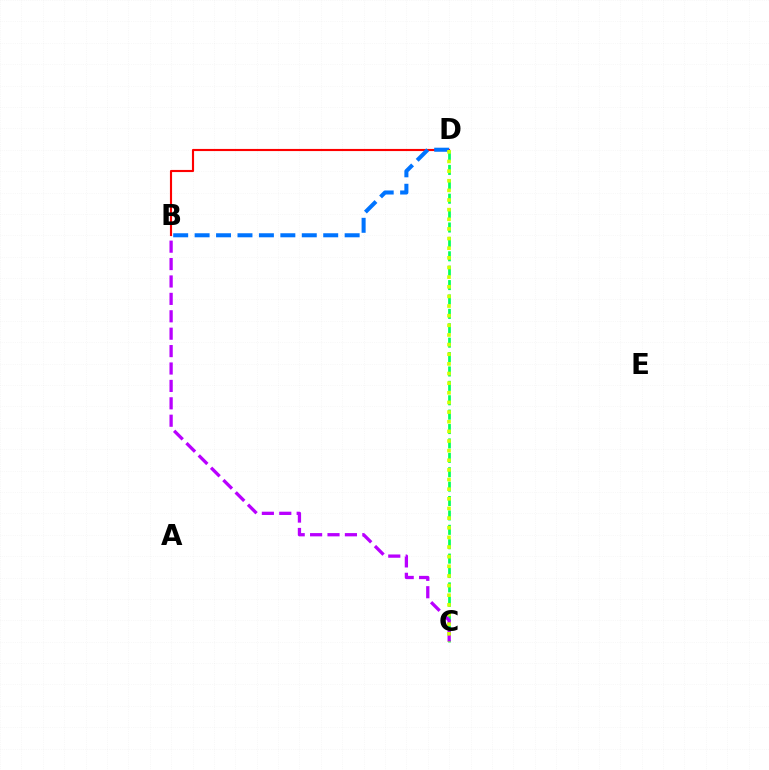{('B', 'D'): [{'color': '#ff0000', 'line_style': 'solid', 'thickness': 1.54}, {'color': '#0074ff', 'line_style': 'dashed', 'thickness': 2.91}], ('C', 'D'): [{'color': '#00ff5c', 'line_style': 'dashed', 'thickness': 1.96}, {'color': '#d1ff00', 'line_style': 'dotted', 'thickness': 2.62}], ('B', 'C'): [{'color': '#b900ff', 'line_style': 'dashed', 'thickness': 2.36}]}